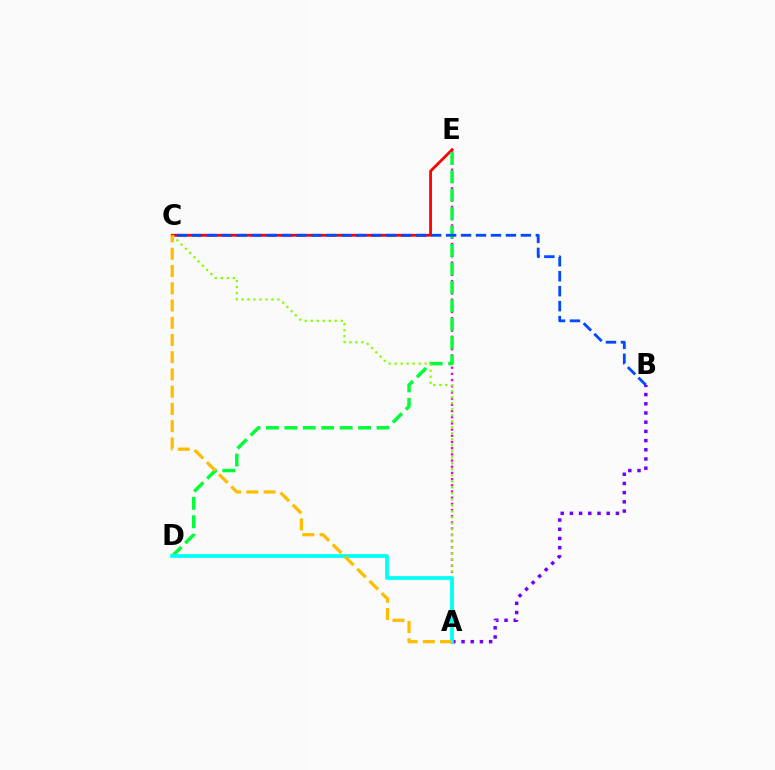{('A', 'B'): [{'color': '#7200ff', 'line_style': 'dotted', 'thickness': 2.5}], ('A', 'E'): [{'color': '#ff00cf', 'line_style': 'dotted', 'thickness': 1.68}], ('C', 'E'): [{'color': '#ff0000', 'line_style': 'solid', 'thickness': 2.01}], ('D', 'E'): [{'color': '#00ff39', 'line_style': 'dashed', 'thickness': 2.5}], ('A', 'C'): [{'color': '#84ff00', 'line_style': 'dotted', 'thickness': 1.63}, {'color': '#ffbd00', 'line_style': 'dashed', 'thickness': 2.34}], ('A', 'D'): [{'color': '#00fff6', 'line_style': 'solid', 'thickness': 2.69}], ('B', 'C'): [{'color': '#004bff', 'line_style': 'dashed', 'thickness': 2.03}]}